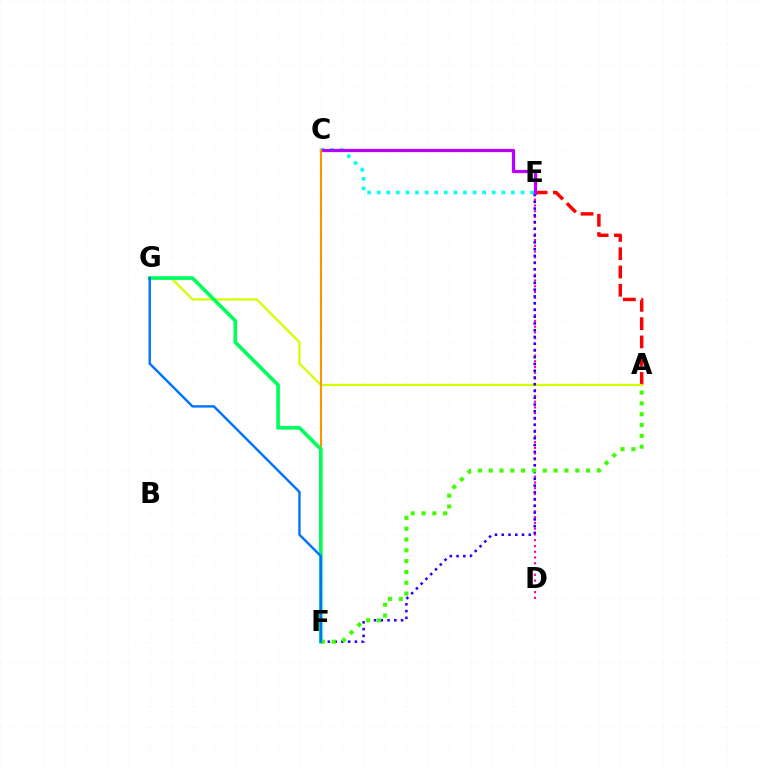{('D', 'E'): [{'color': '#ff00ac', 'line_style': 'dotted', 'thickness': 1.57}], ('A', 'E'): [{'color': '#ff0000', 'line_style': 'dashed', 'thickness': 2.48}], ('C', 'E'): [{'color': '#00fff6', 'line_style': 'dotted', 'thickness': 2.6}, {'color': '#b900ff', 'line_style': 'solid', 'thickness': 2.34}], ('A', 'G'): [{'color': '#d1ff00', 'line_style': 'solid', 'thickness': 1.64}], ('E', 'F'): [{'color': '#2500ff', 'line_style': 'dotted', 'thickness': 1.84}], ('A', 'F'): [{'color': '#3dff00', 'line_style': 'dotted', 'thickness': 2.94}], ('C', 'F'): [{'color': '#ff9400', 'line_style': 'solid', 'thickness': 1.52}], ('F', 'G'): [{'color': '#00ff5c', 'line_style': 'solid', 'thickness': 2.62}, {'color': '#0074ff', 'line_style': 'solid', 'thickness': 1.74}]}